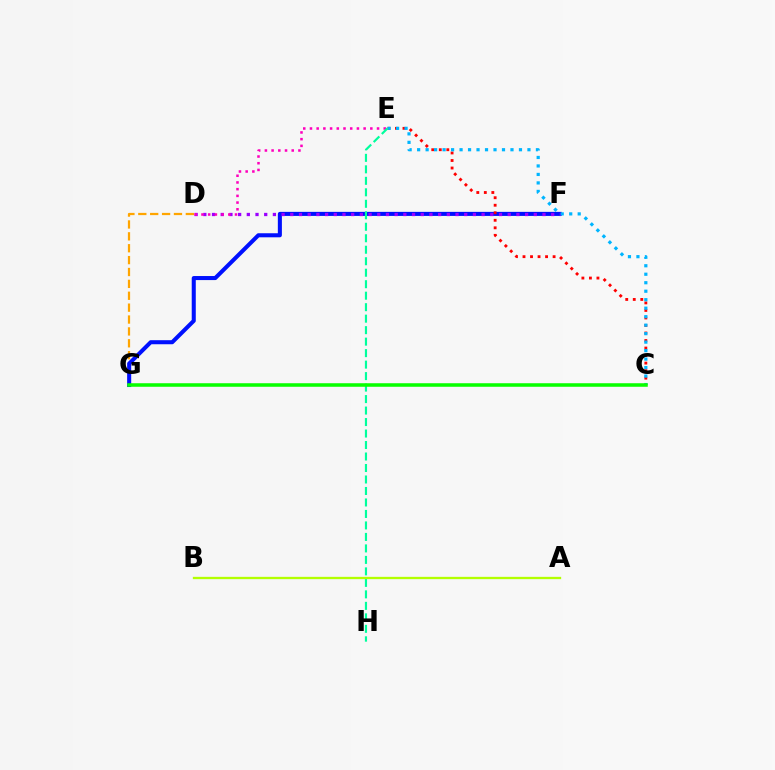{('D', 'G'): [{'color': '#ffa500', 'line_style': 'dashed', 'thickness': 1.61}], ('F', 'G'): [{'color': '#0010ff', 'line_style': 'solid', 'thickness': 2.92}], ('C', 'E'): [{'color': '#ff0000', 'line_style': 'dotted', 'thickness': 2.04}, {'color': '#00b5ff', 'line_style': 'dotted', 'thickness': 2.31}], ('D', 'F'): [{'color': '#9b00ff', 'line_style': 'dotted', 'thickness': 2.36}], ('D', 'E'): [{'color': '#ff00bd', 'line_style': 'dotted', 'thickness': 1.82}], ('E', 'H'): [{'color': '#00ff9d', 'line_style': 'dashed', 'thickness': 1.56}], ('C', 'G'): [{'color': '#08ff00', 'line_style': 'solid', 'thickness': 2.54}], ('A', 'B'): [{'color': '#b3ff00', 'line_style': 'solid', 'thickness': 1.66}]}